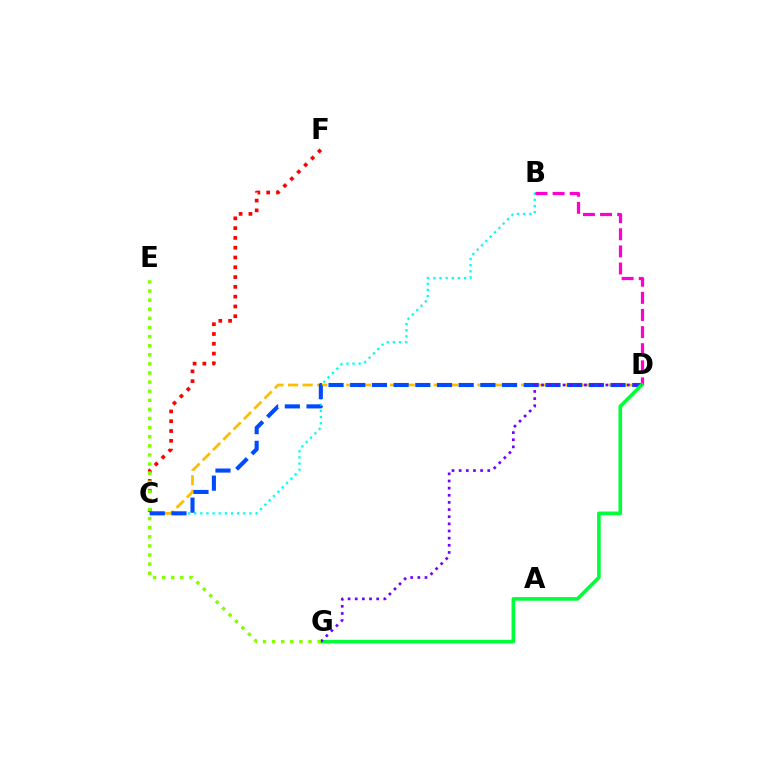{('B', 'C'): [{'color': '#00fff6', 'line_style': 'dotted', 'thickness': 1.67}], ('C', 'D'): [{'color': '#ffbd00', 'line_style': 'dashed', 'thickness': 1.98}, {'color': '#004bff', 'line_style': 'dashed', 'thickness': 2.95}], ('B', 'D'): [{'color': '#ff00cf', 'line_style': 'dashed', 'thickness': 2.32}], ('C', 'F'): [{'color': '#ff0000', 'line_style': 'dotted', 'thickness': 2.66}], ('D', 'G'): [{'color': '#00ff39', 'line_style': 'solid', 'thickness': 2.61}, {'color': '#7200ff', 'line_style': 'dotted', 'thickness': 1.94}], ('E', 'G'): [{'color': '#84ff00', 'line_style': 'dotted', 'thickness': 2.47}]}